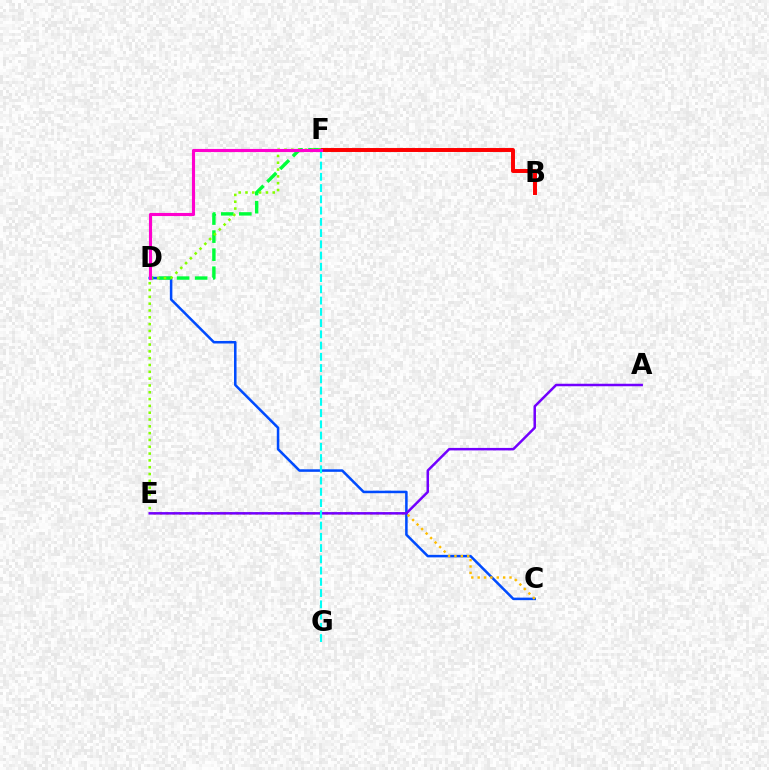{('C', 'D'): [{'color': '#004bff', 'line_style': 'solid', 'thickness': 1.82}], ('C', 'E'): [{'color': '#ffbd00', 'line_style': 'dotted', 'thickness': 1.73}], ('A', 'E'): [{'color': '#7200ff', 'line_style': 'solid', 'thickness': 1.8}], ('B', 'F'): [{'color': '#ff0000', 'line_style': 'solid', 'thickness': 2.84}], ('D', 'F'): [{'color': '#00ff39', 'line_style': 'dashed', 'thickness': 2.45}, {'color': '#ff00cf', 'line_style': 'solid', 'thickness': 2.25}], ('E', 'F'): [{'color': '#84ff00', 'line_style': 'dotted', 'thickness': 1.85}], ('F', 'G'): [{'color': '#00fff6', 'line_style': 'dashed', 'thickness': 1.53}]}